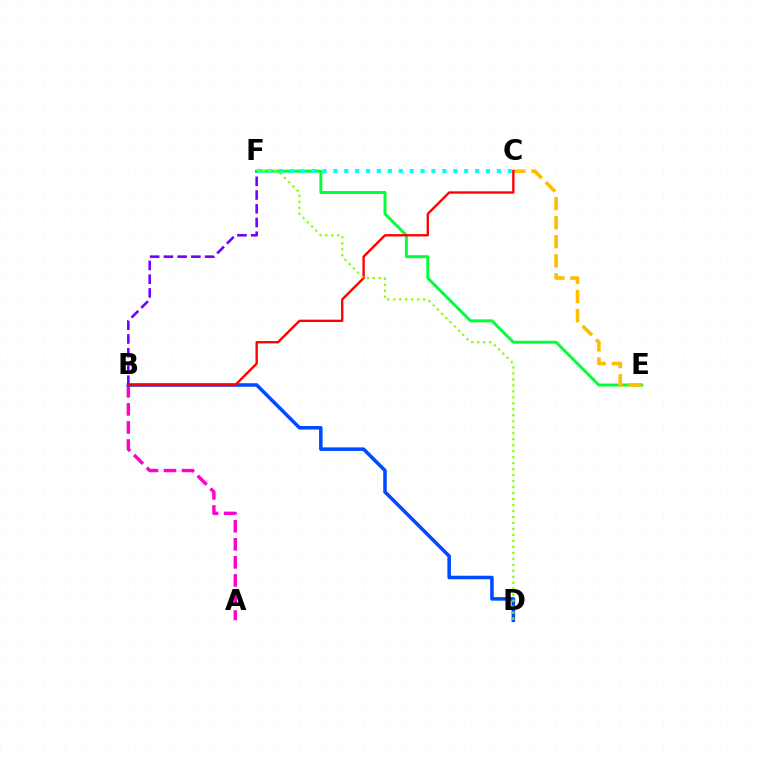{('E', 'F'): [{'color': '#00ff39', 'line_style': 'solid', 'thickness': 2.12}], ('B', 'F'): [{'color': '#7200ff', 'line_style': 'dashed', 'thickness': 1.87}], ('C', 'E'): [{'color': '#ffbd00', 'line_style': 'dashed', 'thickness': 2.59}], ('A', 'B'): [{'color': '#ff00cf', 'line_style': 'dashed', 'thickness': 2.45}], ('B', 'D'): [{'color': '#004bff', 'line_style': 'solid', 'thickness': 2.56}], ('C', 'F'): [{'color': '#00fff6', 'line_style': 'dotted', 'thickness': 2.96}], ('B', 'C'): [{'color': '#ff0000', 'line_style': 'solid', 'thickness': 1.69}], ('D', 'F'): [{'color': '#84ff00', 'line_style': 'dotted', 'thickness': 1.62}]}